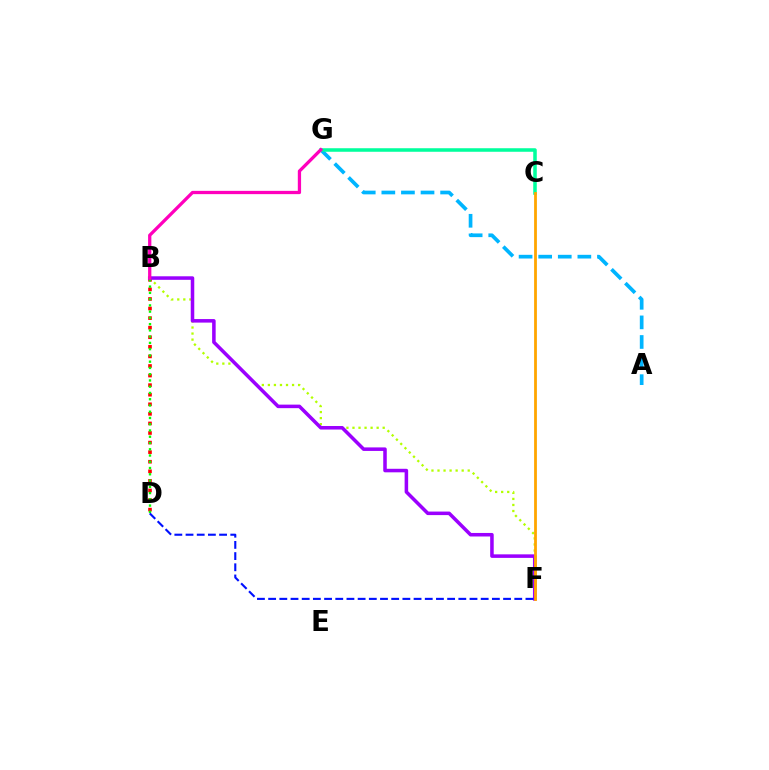{('A', 'G'): [{'color': '#00b5ff', 'line_style': 'dashed', 'thickness': 2.66}], ('B', 'F'): [{'color': '#b3ff00', 'line_style': 'dotted', 'thickness': 1.64}, {'color': '#9b00ff', 'line_style': 'solid', 'thickness': 2.54}], ('B', 'D'): [{'color': '#ff0000', 'line_style': 'dotted', 'thickness': 2.6}, {'color': '#08ff00', 'line_style': 'dotted', 'thickness': 1.7}], ('C', 'G'): [{'color': '#00ff9d', 'line_style': 'solid', 'thickness': 2.55}], ('D', 'F'): [{'color': '#0010ff', 'line_style': 'dashed', 'thickness': 1.52}], ('C', 'F'): [{'color': '#ffa500', 'line_style': 'solid', 'thickness': 2.01}], ('B', 'G'): [{'color': '#ff00bd', 'line_style': 'solid', 'thickness': 2.36}]}